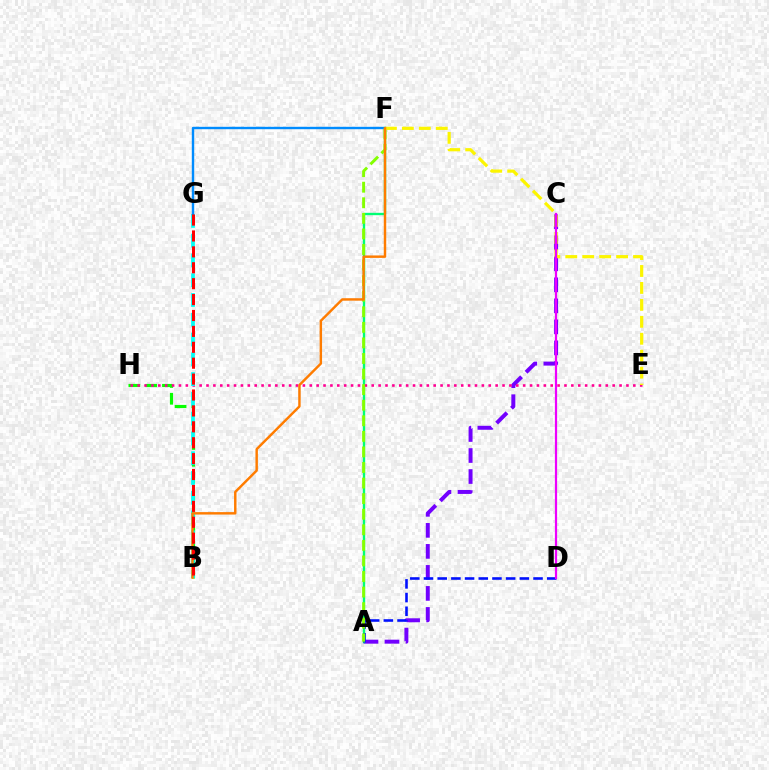{('A', 'C'): [{'color': '#7200ff', 'line_style': 'dashed', 'thickness': 2.86}], ('B', 'H'): [{'color': '#08ff00', 'line_style': 'dashed', 'thickness': 2.28}], ('A', 'F'): [{'color': '#00ff74', 'line_style': 'solid', 'thickness': 1.7}, {'color': '#84ff00', 'line_style': 'dashed', 'thickness': 2.12}], ('E', 'H'): [{'color': '#ff0094', 'line_style': 'dotted', 'thickness': 1.87}], ('B', 'G'): [{'color': '#00fff6', 'line_style': 'dashed', 'thickness': 2.69}, {'color': '#ff0000', 'line_style': 'dashed', 'thickness': 2.16}], ('A', 'D'): [{'color': '#0010ff', 'line_style': 'dashed', 'thickness': 1.86}], ('F', 'G'): [{'color': '#008cff', 'line_style': 'solid', 'thickness': 1.73}], ('E', 'F'): [{'color': '#fcf500', 'line_style': 'dashed', 'thickness': 2.3}], ('B', 'F'): [{'color': '#ff7c00', 'line_style': 'solid', 'thickness': 1.76}], ('C', 'D'): [{'color': '#ee00ff', 'line_style': 'solid', 'thickness': 1.6}]}